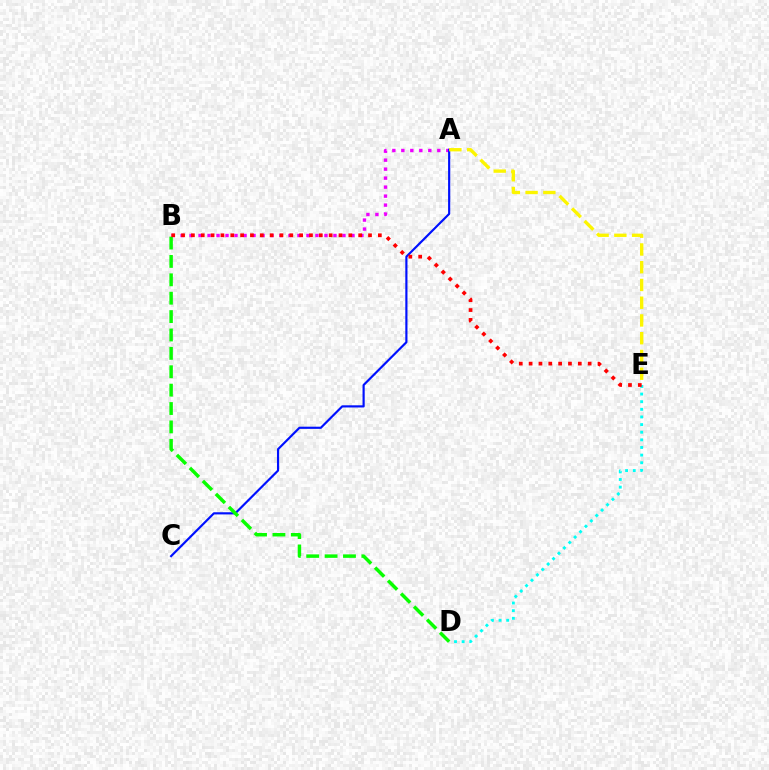{('D', 'E'): [{'color': '#00fff6', 'line_style': 'dotted', 'thickness': 2.07}], ('A', 'B'): [{'color': '#ee00ff', 'line_style': 'dotted', 'thickness': 2.44}], ('A', 'C'): [{'color': '#0010ff', 'line_style': 'solid', 'thickness': 1.56}], ('B', 'D'): [{'color': '#08ff00', 'line_style': 'dashed', 'thickness': 2.5}], ('B', 'E'): [{'color': '#ff0000', 'line_style': 'dotted', 'thickness': 2.67}], ('A', 'E'): [{'color': '#fcf500', 'line_style': 'dashed', 'thickness': 2.41}]}